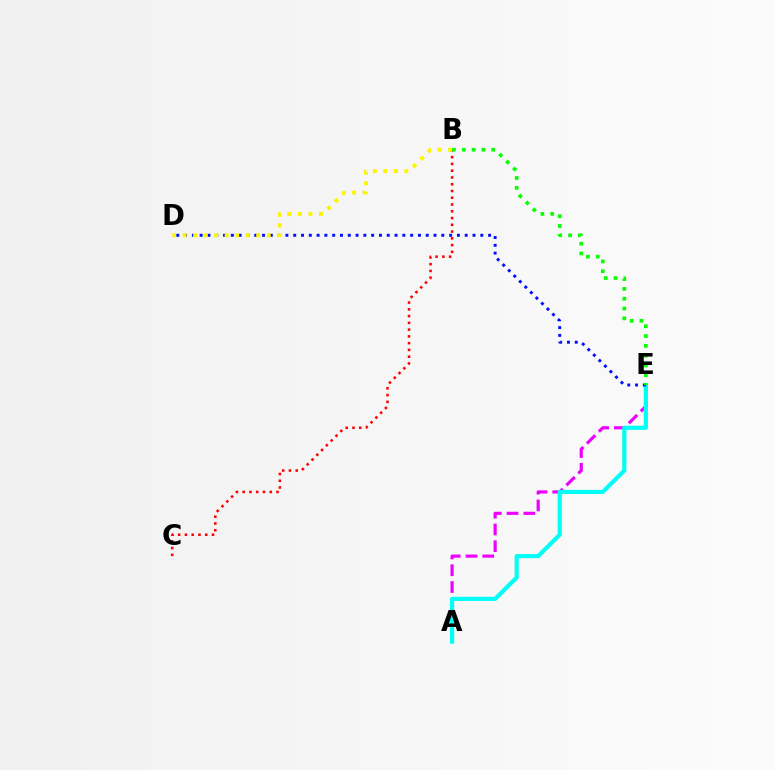{('A', 'E'): [{'color': '#ee00ff', 'line_style': 'dashed', 'thickness': 2.28}, {'color': '#00fff6', 'line_style': 'solid', 'thickness': 2.99}], ('B', 'C'): [{'color': '#ff0000', 'line_style': 'dotted', 'thickness': 1.84}], ('D', 'E'): [{'color': '#0010ff', 'line_style': 'dotted', 'thickness': 2.12}], ('B', 'D'): [{'color': '#fcf500', 'line_style': 'dotted', 'thickness': 2.86}], ('B', 'E'): [{'color': '#08ff00', 'line_style': 'dotted', 'thickness': 2.66}]}